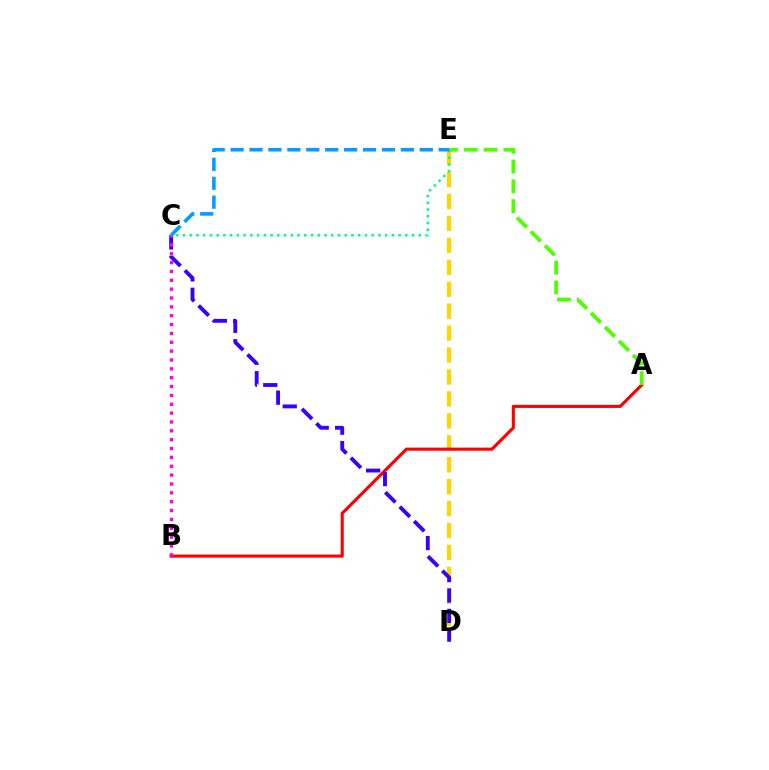{('D', 'E'): [{'color': '#ffd500', 'line_style': 'dashed', 'thickness': 2.98}], ('A', 'B'): [{'color': '#ff0000', 'line_style': 'solid', 'thickness': 2.22}], ('C', 'D'): [{'color': '#3700ff', 'line_style': 'dashed', 'thickness': 2.77}], ('B', 'C'): [{'color': '#ff00ed', 'line_style': 'dotted', 'thickness': 2.41}], ('C', 'E'): [{'color': '#00ff86', 'line_style': 'dotted', 'thickness': 1.83}, {'color': '#009eff', 'line_style': 'dashed', 'thickness': 2.57}], ('A', 'E'): [{'color': '#4fff00', 'line_style': 'dashed', 'thickness': 2.69}]}